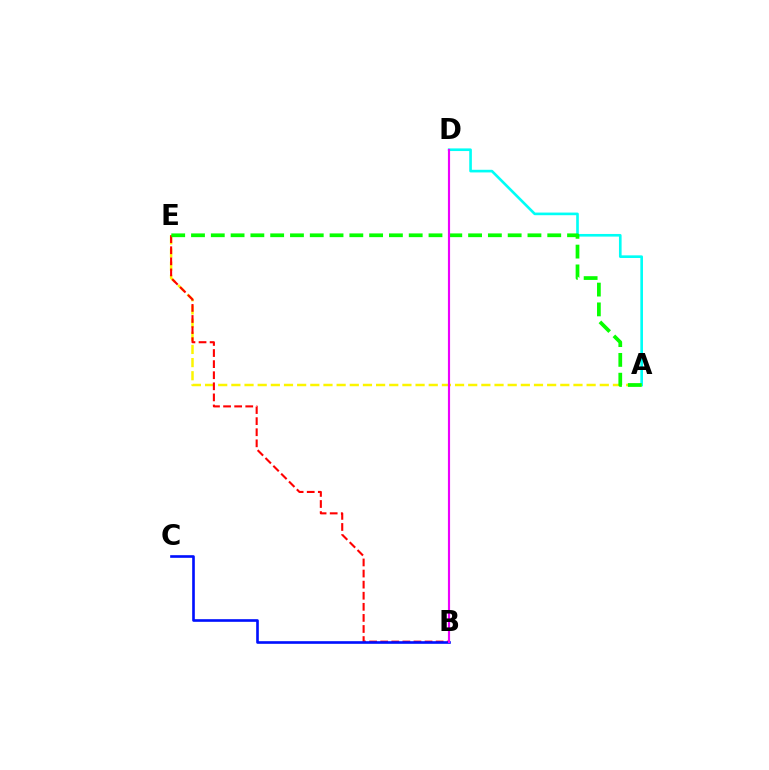{('A', 'D'): [{'color': '#00fff6', 'line_style': 'solid', 'thickness': 1.9}], ('A', 'E'): [{'color': '#fcf500', 'line_style': 'dashed', 'thickness': 1.79}, {'color': '#08ff00', 'line_style': 'dashed', 'thickness': 2.69}], ('B', 'E'): [{'color': '#ff0000', 'line_style': 'dashed', 'thickness': 1.51}], ('B', 'C'): [{'color': '#0010ff', 'line_style': 'solid', 'thickness': 1.89}], ('B', 'D'): [{'color': '#ee00ff', 'line_style': 'solid', 'thickness': 1.55}]}